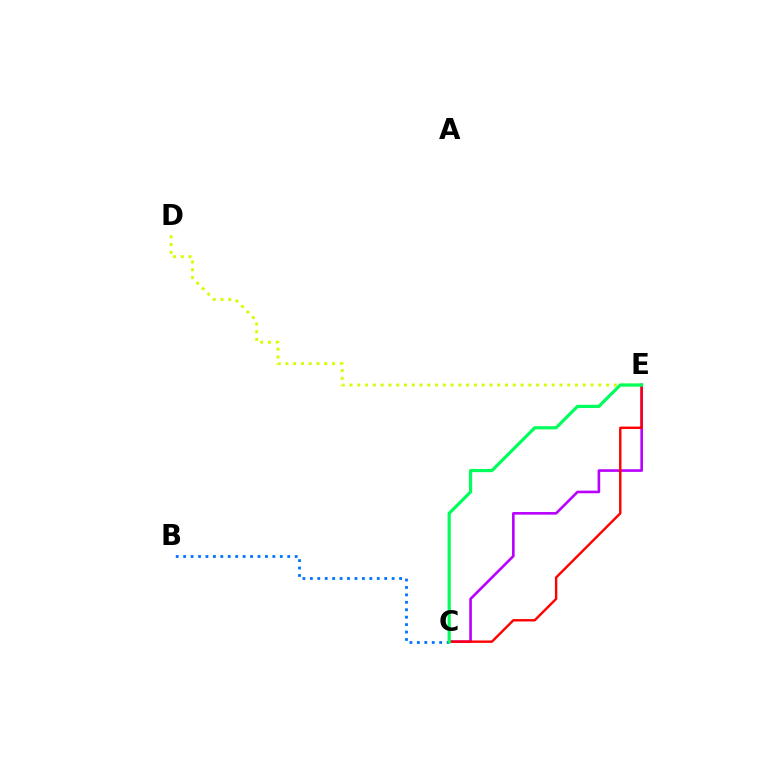{('B', 'C'): [{'color': '#0074ff', 'line_style': 'dotted', 'thickness': 2.02}], ('C', 'E'): [{'color': '#b900ff', 'line_style': 'solid', 'thickness': 1.89}, {'color': '#ff0000', 'line_style': 'solid', 'thickness': 1.72}, {'color': '#00ff5c', 'line_style': 'solid', 'thickness': 2.3}], ('D', 'E'): [{'color': '#d1ff00', 'line_style': 'dotted', 'thickness': 2.11}]}